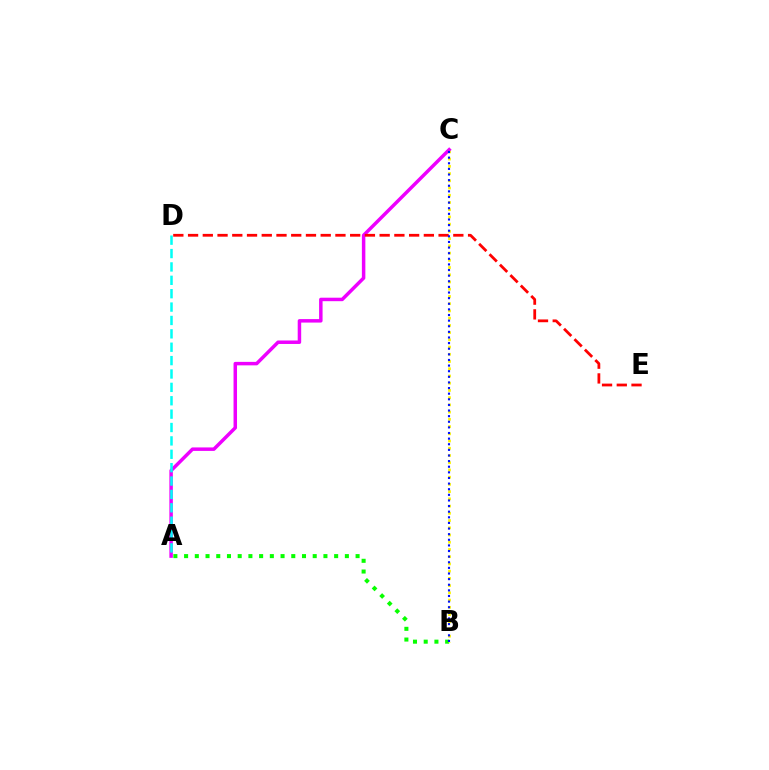{('A', 'B'): [{'color': '#08ff00', 'line_style': 'dotted', 'thickness': 2.91}], ('B', 'C'): [{'color': '#fcf500', 'line_style': 'dotted', 'thickness': 1.96}, {'color': '#0010ff', 'line_style': 'dotted', 'thickness': 1.53}], ('A', 'C'): [{'color': '#ee00ff', 'line_style': 'solid', 'thickness': 2.51}], ('D', 'E'): [{'color': '#ff0000', 'line_style': 'dashed', 'thickness': 2.0}], ('A', 'D'): [{'color': '#00fff6', 'line_style': 'dashed', 'thickness': 1.82}]}